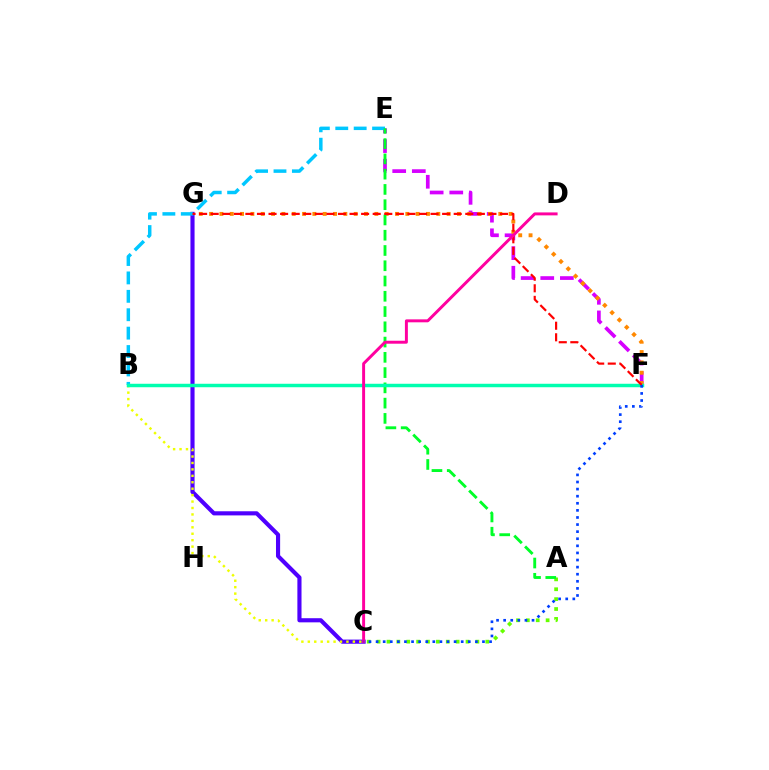{('E', 'F'): [{'color': '#d600ff', 'line_style': 'dashed', 'thickness': 2.66}], ('A', 'C'): [{'color': '#66ff00', 'line_style': 'dotted', 'thickness': 2.69}], ('C', 'G'): [{'color': '#4f00ff', 'line_style': 'solid', 'thickness': 2.97}], ('B', 'E'): [{'color': '#00c7ff', 'line_style': 'dashed', 'thickness': 2.5}], ('F', 'G'): [{'color': '#ff8800', 'line_style': 'dotted', 'thickness': 2.81}, {'color': '#ff0000', 'line_style': 'dashed', 'thickness': 1.57}], ('A', 'E'): [{'color': '#00ff27', 'line_style': 'dashed', 'thickness': 2.07}], ('B', 'C'): [{'color': '#eeff00', 'line_style': 'dotted', 'thickness': 1.75}], ('B', 'F'): [{'color': '#00ffaf', 'line_style': 'solid', 'thickness': 2.5}], ('C', 'D'): [{'color': '#ff00a0', 'line_style': 'solid', 'thickness': 2.12}], ('C', 'F'): [{'color': '#003fff', 'line_style': 'dotted', 'thickness': 1.93}]}